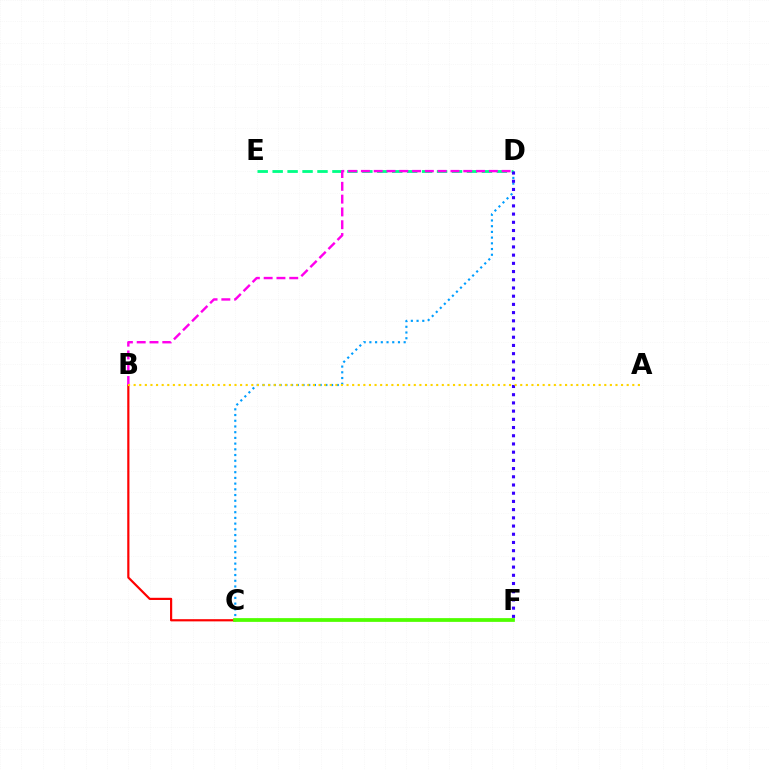{('C', 'D'): [{'color': '#009eff', 'line_style': 'dotted', 'thickness': 1.55}], ('D', 'E'): [{'color': '#00ff86', 'line_style': 'dashed', 'thickness': 2.03}], ('B', 'C'): [{'color': '#ff0000', 'line_style': 'solid', 'thickness': 1.58}], ('B', 'D'): [{'color': '#ff00ed', 'line_style': 'dashed', 'thickness': 1.74}], ('D', 'F'): [{'color': '#3700ff', 'line_style': 'dotted', 'thickness': 2.23}], ('C', 'F'): [{'color': '#4fff00', 'line_style': 'solid', 'thickness': 2.7}], ('A', 'B'): [{'color': '#ffd500', 'line_style': 'dotted', 'thickness': 1.52}]}